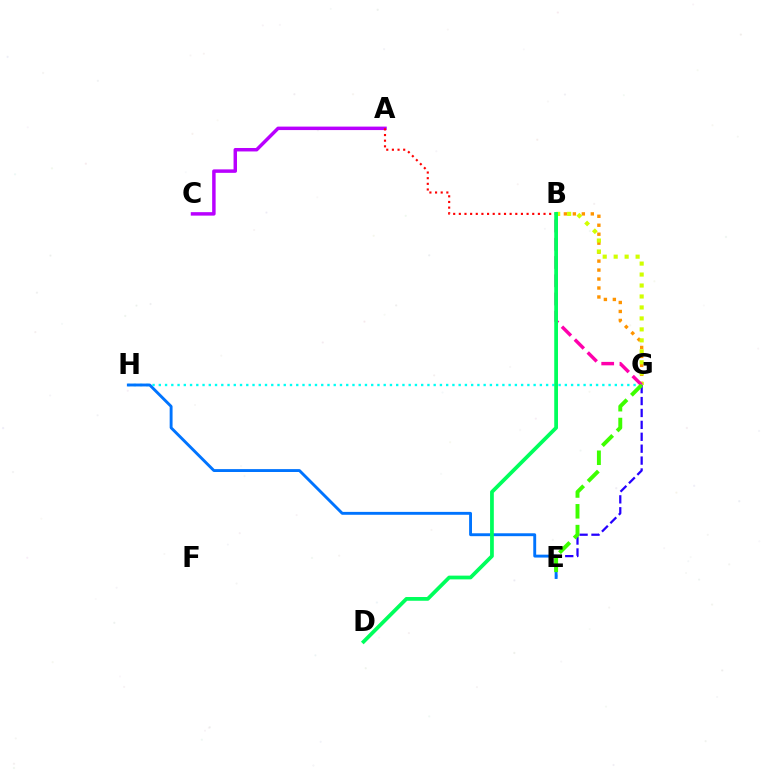{('B', 'G'): [{'color': '#ff9400', 'line_style': 'dotted', 'thickness': 2.44}, {'color': '#d1ff00', 'line_style': 'dotted', 'thickness': 2.98}, {'color': '#ff00ac', 'line_style': 'dashed', 'thickness': 2.48}], ('E', 'G'): [{'color': '#2500ff', 'line_style': 'dashed', 'thickness': 1.62}, {'color': '#3dff00', 'line_style': 'dashed', 'thickness': 2.83}], ('A', 'C'): [{'color': '#b900ff', 'line_style': 'solid', 'thickness': 2.49}], ('G', 'H'): [{'color': '#00fff6', 'line_style': 'dotted', 'thickness': 1.7}], ('A', 'B'): [{'color': '#ff0000', 'line_style': 'dotted', 'thickness': 1.53}], ('E', 'H'): [{'color': '#0074ff', 'line_style': 'solid', 'thickness': 2.08}], ('B', 'D'): [{'color': '#00ff5c', 'line_style': 'solid', 'thickness': 2.7}]}